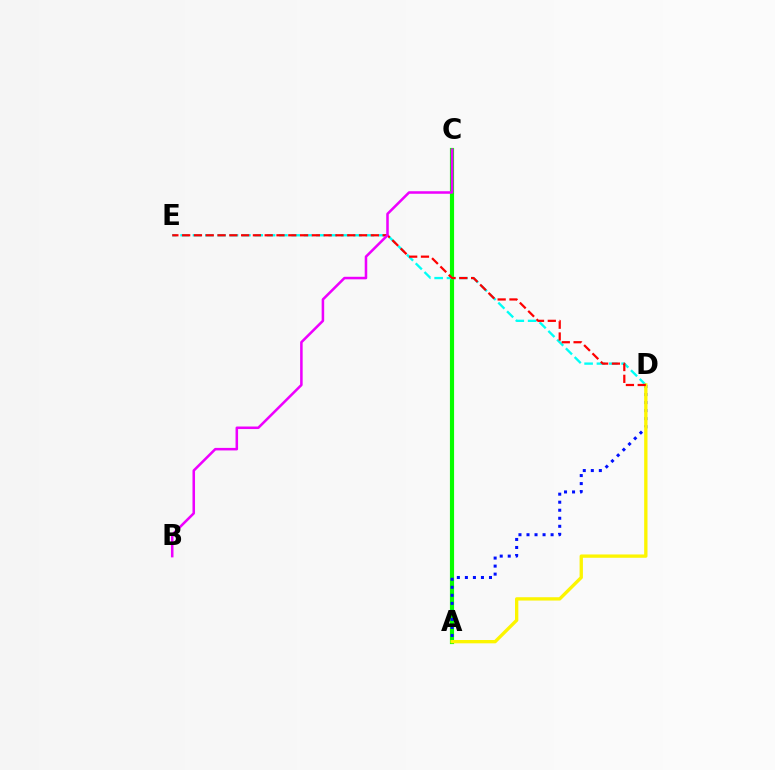{('A', 'C'): [{'color': '#08ff00', 'line_style': 'solid', 'thickness': 2.99}], ('A', 'D'): [{'color': '#0010ff', 'line_style': 'dotted', 'thickness': 2.18}, {'color': '#fcf500', 'line_style': 'solid', 'thickness': 2.39}], ('D', 'E'): [{'color': '#00fff6', 'line_style': 'dashed', 'thickness': 1.68}, {'color': '#ff0000', 'line_style': 'dashed', 'thickness': 1.6}], ('B', 'C'): [{'color': '#ee00ff', 'line_style': 'solid', 'thickness': 1.83}]}